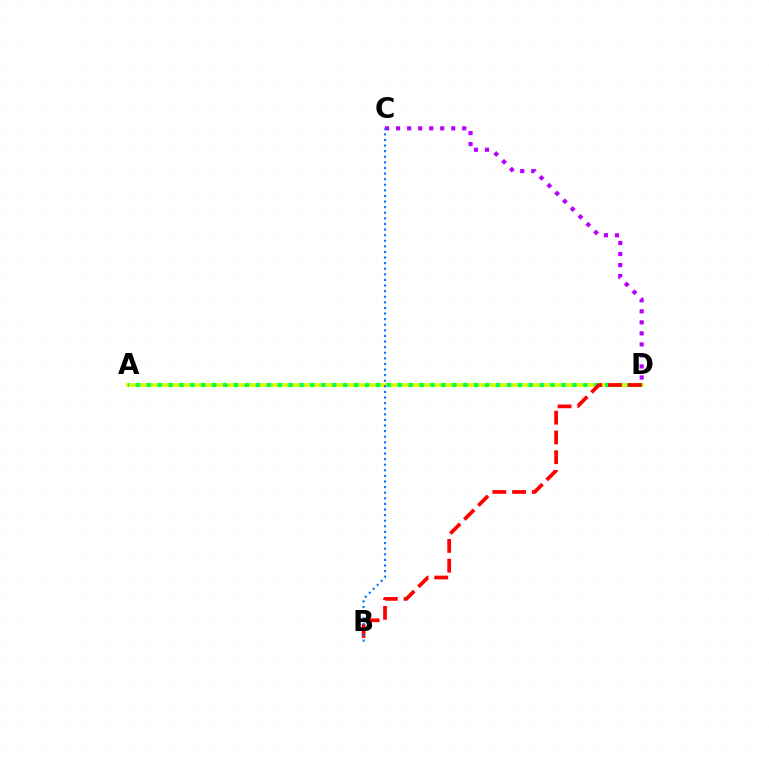{('C', 'D'): [{'color': '#b900ff', 'line_style': 'dotted', 'thickness': 3.0}], ('A', 'D'): [{'color': '#d1ff00', 'line_style': 'solid', 'thickness': 2.72}, {'color': '#00ff5c', 'line_style': 'dotted', 'thickness': 2.97}], ('B', 'D'): [{'color': '#ff0000', 'line_style': 'dashed', 'thickness': 2.68}], ('B', 'C'): [{'color': '#0074ff', 'line_style': 'dotted', 'thickness': 1.52}]}